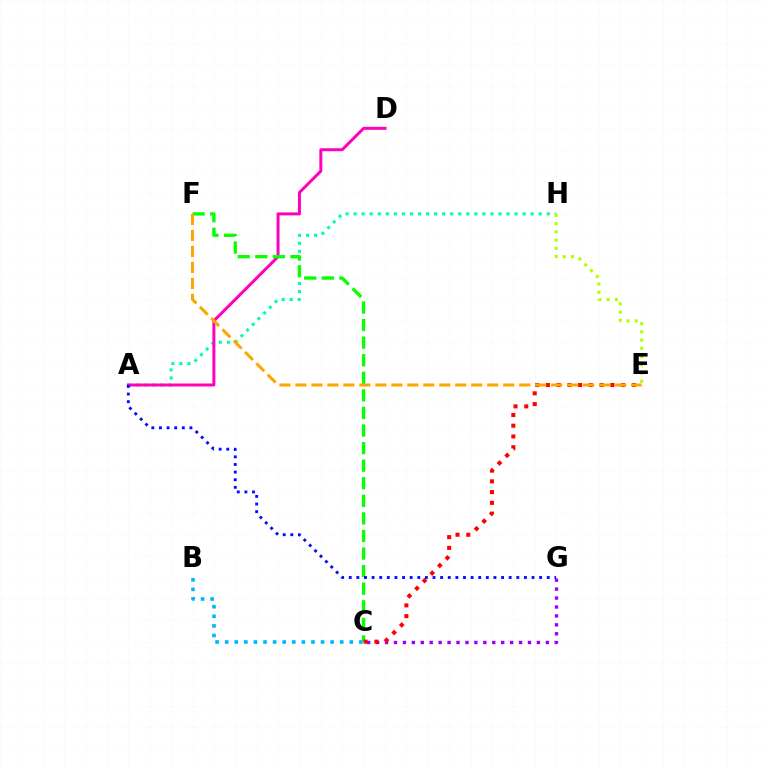{('A', 'H'): [{'color': '#00ff9d', 'line_style': 'dotted', 'thickness': 2.19}], ('A', 'D'): [{'color': '#ff00bd', 'line_style': 'solid', 'thickness': 2.15}], ('C', 'G'): [{'color': '#9b00ff', 'line_style': 'dotted', 'thickness': 2.43}], ('C', 'F'): [{'color': '#08ff00', 'line_style': 'dashed', 'thickness': 2.39}], ('E', 'H'): [{'color': '#b3ff00', 'line_style': 'dotted', 'thickness': 2.24}], ('B', 'C'): [{'color': '#00b5ff', 'line_style': 'dotted', 'thickness': 2.6}], ('C', 'E'): [{'color': '#ff0000', 'line_style': 'dotted', 'thickness': 2.92}], ('A', 'G'): [{'color': '#0010ff', 'line_style': 'dotted', 'thickness': 2.07}], ('E', 'F'): [{'color': '#ffa500', 'line_style': 'dashed', 'thickness': 2.17}]}